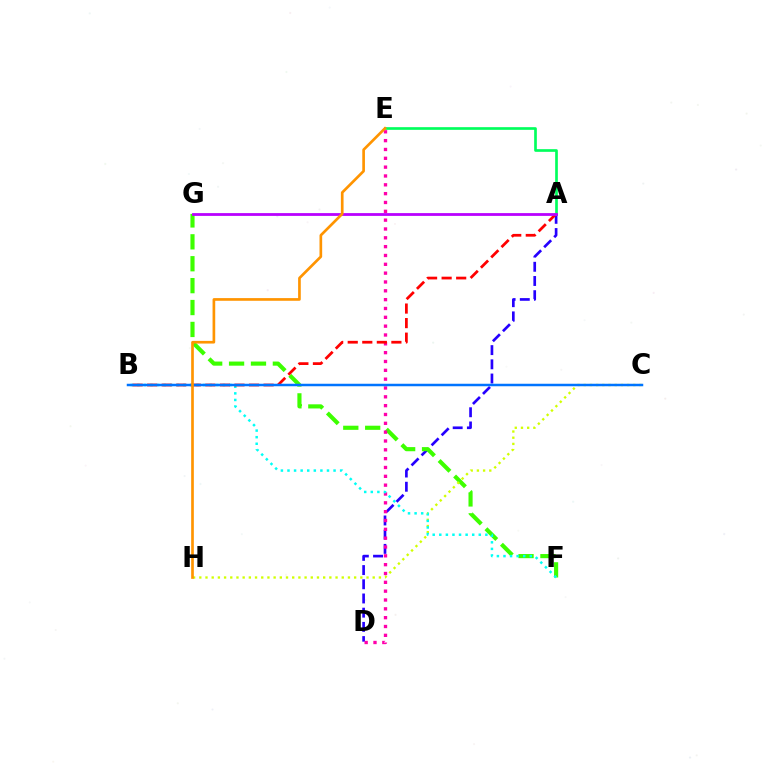{('A', 'D'): [{'color': '#2500ff', 'line_style': 'dashed', 'thickness': 1.93}], ('F', 'G'): [{'color': '#3dff00', 'line_style': 'dashed', 'thickness': 2.98}], ('C', 'H'): [{'color': '#d1ff00', 'line_style': 'dotted', 'thickness': 1.68}], ('D', 'E'): [{'color': '#ff00ac', 'line_style': 'dotted', 'thickness': 2.4}], ('B', 'F'): [{'color': '#00fff6', 'line_style': 'dotted', 'thickness': 1.79}], ('A', 'B'): [{'color': '#ff0000', 'line_style': 'dashed', 'thickness': 1.98}], ('A', 'E'): [{'color': '#00ff5c', 'line_style': 'solid', 'thickness': 1.92}], ('A', 'G'): [{'color': '#b900ff', 'line_style': 'solid', 'thickness': 2.01}], ('B', 'C'): [{'color': '#0074ff', 'line_style': 'solid', 'thickness': 1.8}], ('E', 'H'): [{'color': '#ff9400', 'line_style': 'solid', 'thickness': 1.92}]}